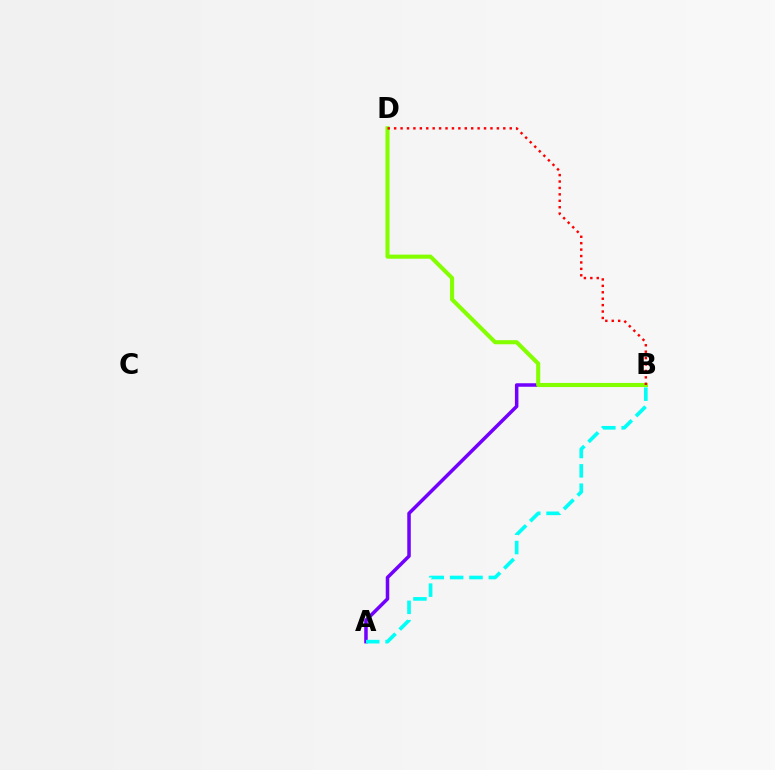{('A', 'B'): [{'color': '#7200ff', 'line_style': 'solid', 'thickness': 2.52}, {'color': '#00fff6', 'line_style': 'dashed', 'thickness': 2.63}], ('B', 'D'): [{'color': '#84ff00', 'line_style': 'solid', 'thickness': 2.95}, {'color': '#ff0000', 'line_style': 'dotted', 'thickness': 1.74}]}